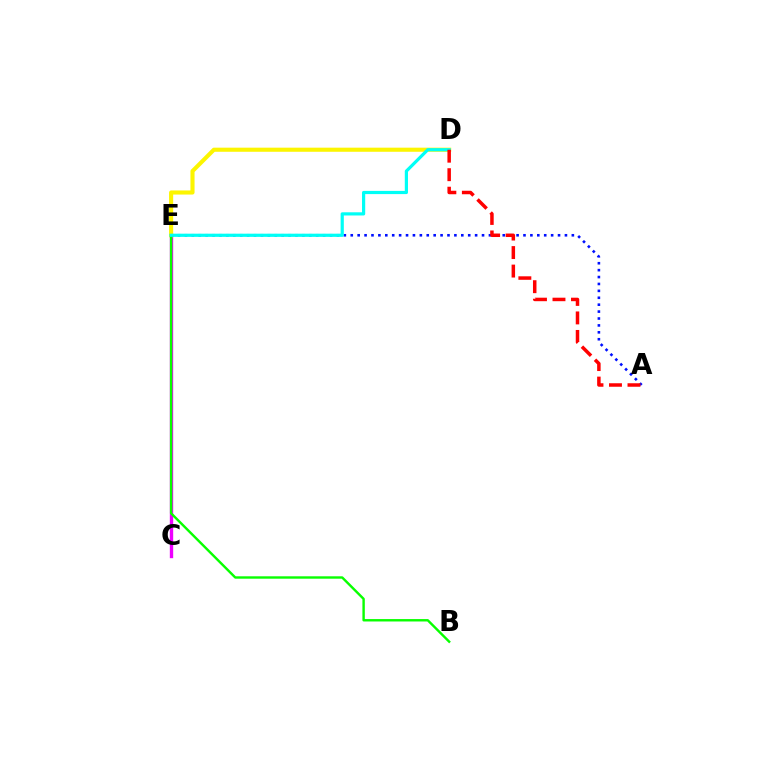{('C', 'E'): [{'color': '#ee00ff', 'line_style': 'solid', 'thickness': 2.42}], ('D', 'E'): [{'color': '#fcf500', 'line_style': 'solid', 'thickness': 2.96}, {'color': '#00fff6', 'line_style': 'solid', 'thickness': 2.3}], ('A', 'E'): [{'color': '#0010ff', 'line_style': 'dotted', 'thickness': 1.88}], ('B', 'E'): [{'color': '#08ff00', 'line_style': 'solid', 'thickness': 1.73}], ('A', 'D'): [{'color': '#ff0000', 'line_style': 'dashed', 'thickness': 2.51}]}